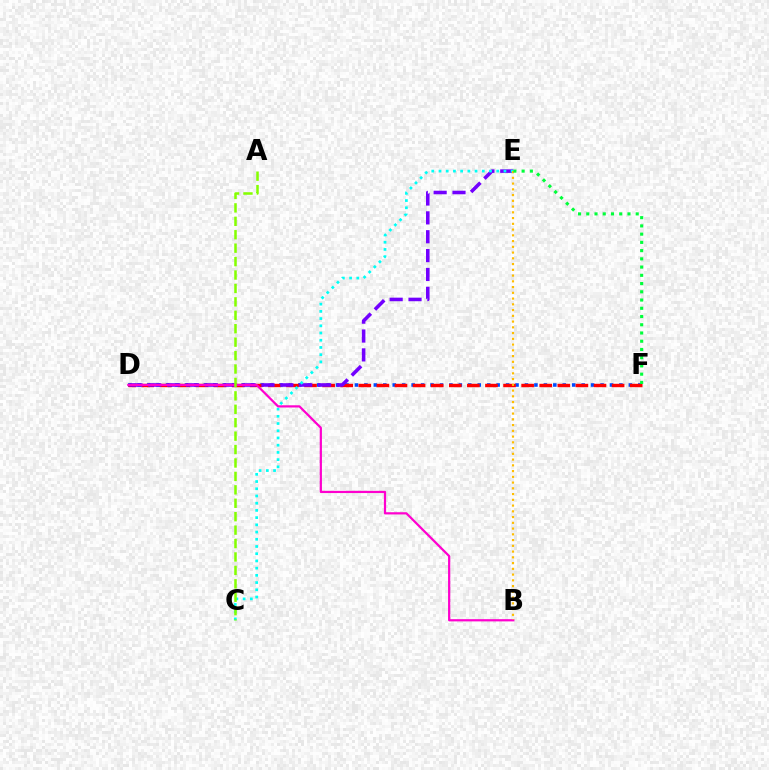{('D', 'F'): [{'color': '#004bff', 'line_style': 'dotted', 'thickness': 2.57}, {'color': '#ff0000', 'line_style': 'dashed', 'thickness': 2.46}], ('D', 'E'): [{'color': '#7200ff', 'line_style': 'dashed', 'thickness': 2.56}], ('C', 'E'): [{'color': '#00fff6', 'line_style': 'dotted', 'thickness': 1.96}], ('B', 'D'): [{'color': '#ff00cf', 'line_style': 'solid', 'thickness': 1.6}], ('B', 'E'): [{'color': '#ffbd00', 'line_style': 'dotted', 'thickness': 1.56}], ('E', 'F'): [{'color': '#00ff39', 'line_style': 'dotted', 'thickness': 2.24}], ('A', 'C'): [{'color': '#84ff00', 'line_style': 'dashed', 'thickness': 1.82}]}